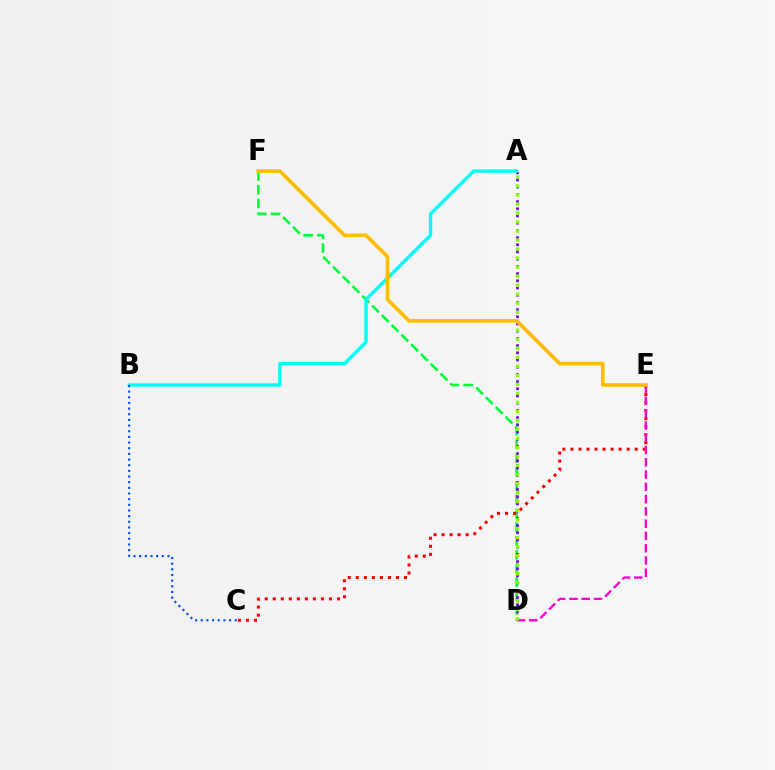{('D', 'F'): [{'color': '#00ff39', 'line_style': 'dashed', 'thickness': 1.87}], ('A', 'D'): [{'color': '#7200ff', 'line_style': 'dotted', 'thickness': 1.96}, {'color': '#84ff00', 'line_style': 'dotted', 'thickness': 2.45}], ('C', 'E'): [{'color': '#ff0000', 'line_style': 'dotted', 'thickness': 2.18}], ('D', 'E'): [{'color': '#ff00cf', 'line_style': 'dashed', 'thickness': 1.67}], ('A', 'B'): [{'color': '#00fff6', 'line_style': 'solid', 'thickness': 2.42}], ('B', 'C'): [{'color': '#004bff', 'line_style': 'dotted', 'thickness': 1.54}], ('E', 'F'): [{'color': '#ffbd00', 'line_style': 'solid', 'thickness': 2.65}]}